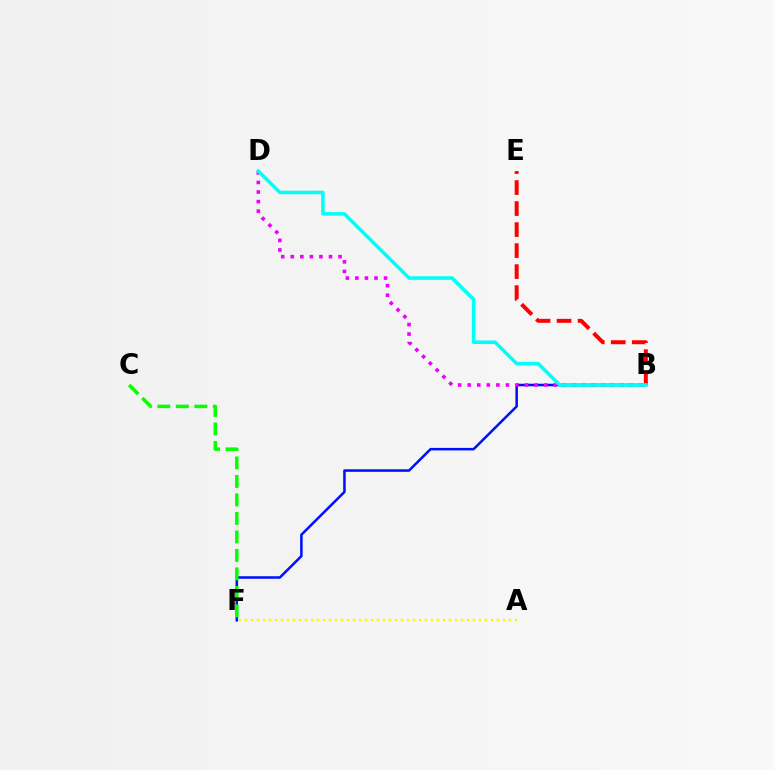{('B', 'F'): [{'color': '#0010ff', 'line_style': 'solid', 'thickness': 1.82}], ('C', 'F'): [{'color': '#08ff00', 'line_style': 'dashed', 'thickness': 2.51}], ('B', 'D'): [{'color': '#ee00ff', 'line_style': 'dotted', 'thickness': 2.6}, {'color': '#00fff6', 'line_style': 'solid', 'thickness': 2.55}], ('B', 'E'): [{'color': '#ff0000', 'line_style': 'dashed', 'thickness': 2.85}], ('A', 'F'): [{'color': '#fcf500', 'line_style': 'dotted', 'thickness': 1.63}]}